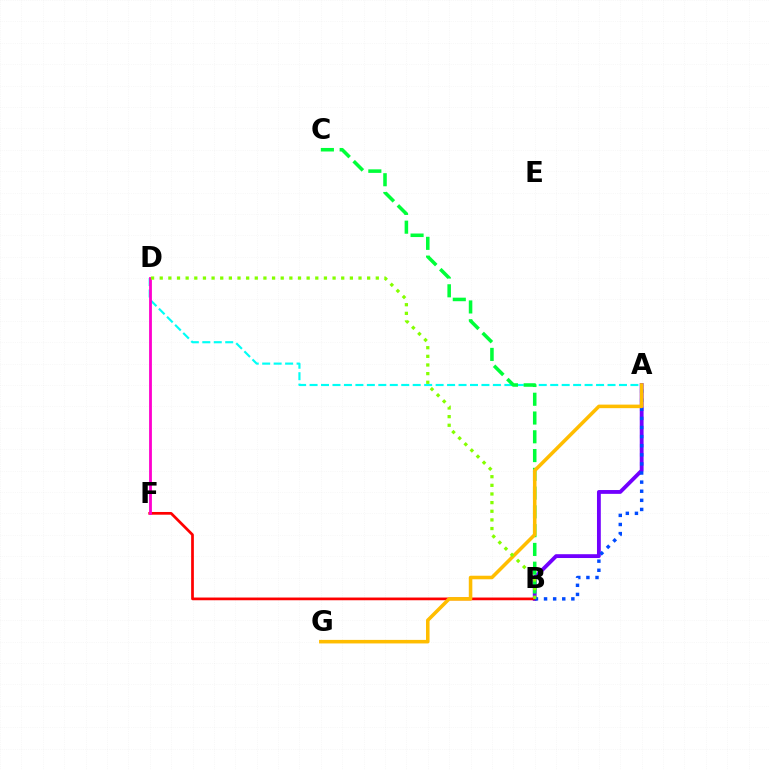{('A', 'D'): [{'color': '#00fff6', 'line_style': 'dashed', 'thickness': 1.56}], ('A', 'B'): [{'color': '#7200ff', 'line_style': 'solid', 'thickness': 2.75}, {'color': '#004bff', 'line_style': 'dotted', 'thickness': 2.47}], ('B', 'F'): [{'color': '#ff0000', 'line_style': 'solid', 'thickness': 1.96}], ('B', 'C'): [{'color': '#00ff39', 'line_style': 'dashed', 'thickness': 2.55}], ('A', 'G'): [{'color': '#ffbd00', 'line_style': 'solid', 'thickness': 2.55}], ('D', 'F'): [{'color': '#ff00cf', 'line_style': 'solid', 'thickness': 2.03}], ('B', 'D'): [{'color': '#84ff00', 'line_style': 'dotted', 'thickness': 2.35}]}